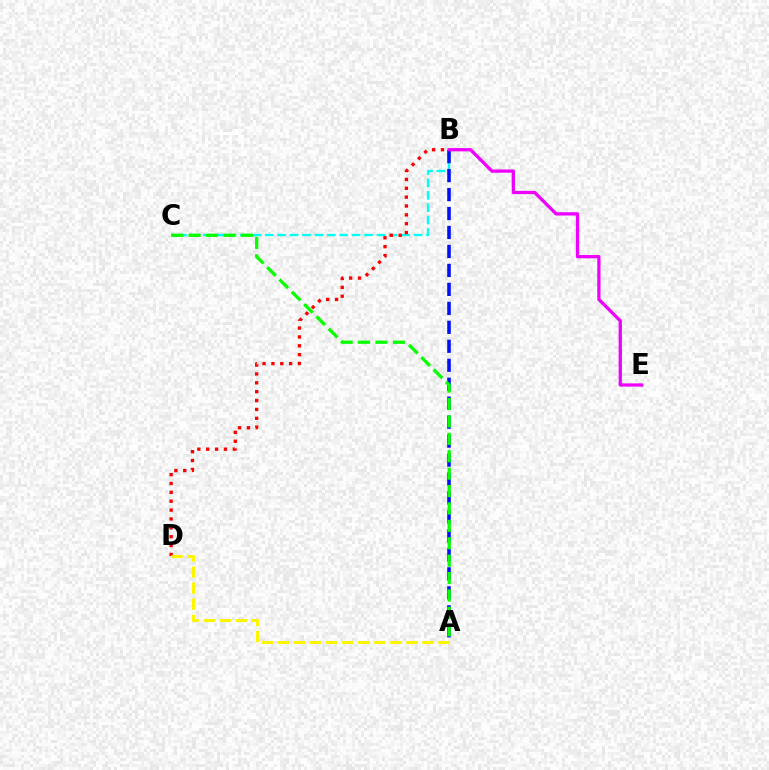{('B', 'C'): [{'color': '#00fff6', 'line_style': 'dashed', 'thickness': 1.68}], ('A', 'B'): [{'color': '#0010ff', 'line_style': 'dashed', 'thickness': 2.58}], ('B', 'D'): [{'color': '#ff0000', 'line_style': 'dotted', 'thickness': 2.41}], ('A', 'D'): [{'color': '#fcf500', 'line_style': 'dashed', 'thickness': 2.18}], ('B', 'E'): [{'color': '#ee00ff', 'line_style': 'solid', 'thickness': 2.35}], ('A', 'C'): [{'color': '#08ff00', 'line_style': 'dashed', 'thickness': 2.36}]}